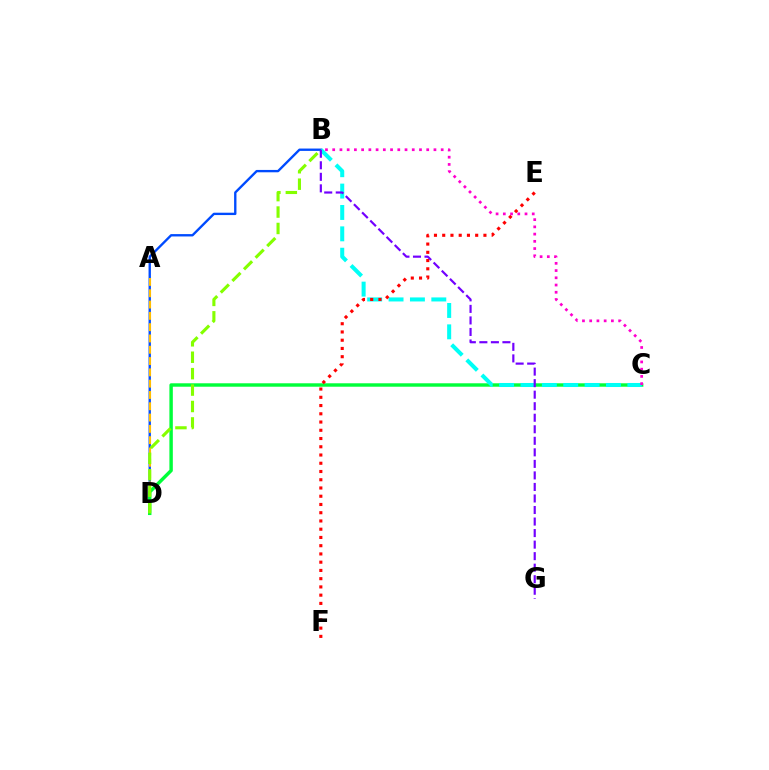{('B', 'D'): [{'color': '#004bff', 'line_style': 'solid', 'thickness': 1.7}, {'color': '#84ff00', 'line_style': 'dashed', 'thickness': 2.23}], ('A', 'D'): [{'color': '#ffbd00', 'line_style': 'dashed', 'thickness': 1.54}], ('C', 'D'): [{'color': '#00ff39', 'line_style': 'solid', 'thickness': 2.47}], ('B', 'C'): [{'color': '#00fff6', 'line_style': 'dashed', 'thickness': 2.9}, {'color': '#ff00cf', 'line_style': 'dotted', 'thickness': 1.96}], ('E', 'F'): [{'color': '#ff0000', 'line_style': 'dotted', 'thickness': 2.24}], ('B', 'G'): [{'color': '#7200ff', 'line_style': 'dashed', 'thickness': 1.57}]}